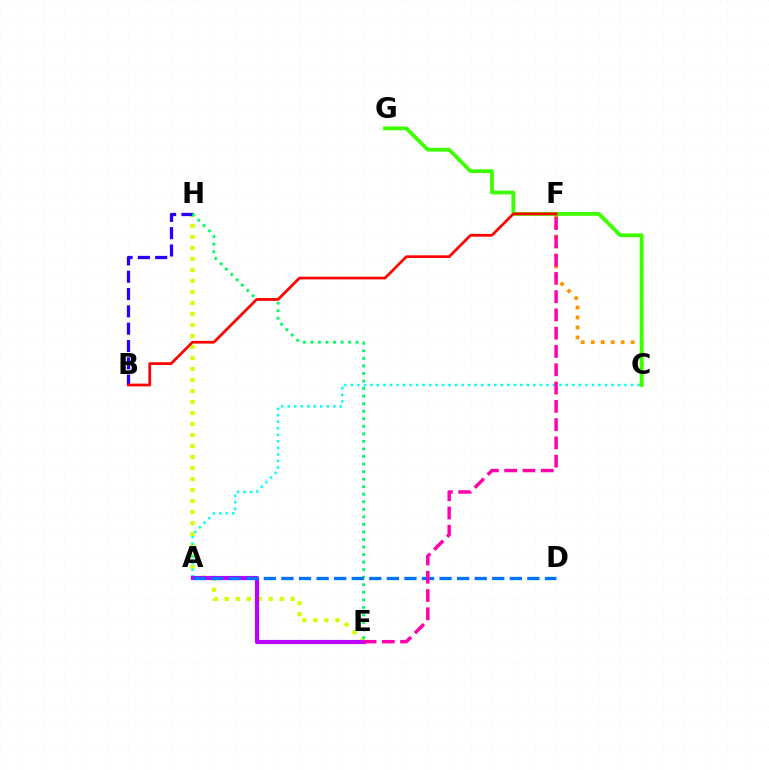{('E', 'H'): [{'color': '#d1ff00', 'line_style': 'dotted', 'thickness': 2.99}, {'color': '#00ff5c', 'line_style': 'dotted', 'thickness': 2.05}], ('B', 'H'): [{'color': '#2500ff', 'line_style': 'dashed', 'thickness': 2.35}], ('C', 'F'): [{'color': '#ff9400', 'line_style': 'dotted', 'thickness': 2.71}], ('C', 'G'): [{'color': '#3dff00', 'line_style': 'solid', 'thickness': 2.73}], ('A', 'C'): [{'color': '#00fff6', 'line_style': 'dotted', 'thickness': 1.77}], ('A', 'E'): [{'color': '#b900ff', 'line_style': 'solid', 'thickness': 3.0}], ('A', 'D'): [{'color': '#0074ff', 'line_style': 'dashed', 'thickness': 2.39}], ('B', 'F'): [{'color': '#ff0000', 'line_style': 'solid', 'thickness': 1.97}], ('E', 'F'): [{'color': '#ff00ac', 'line_style': 'dashed', 'thickness': 2.48}]}